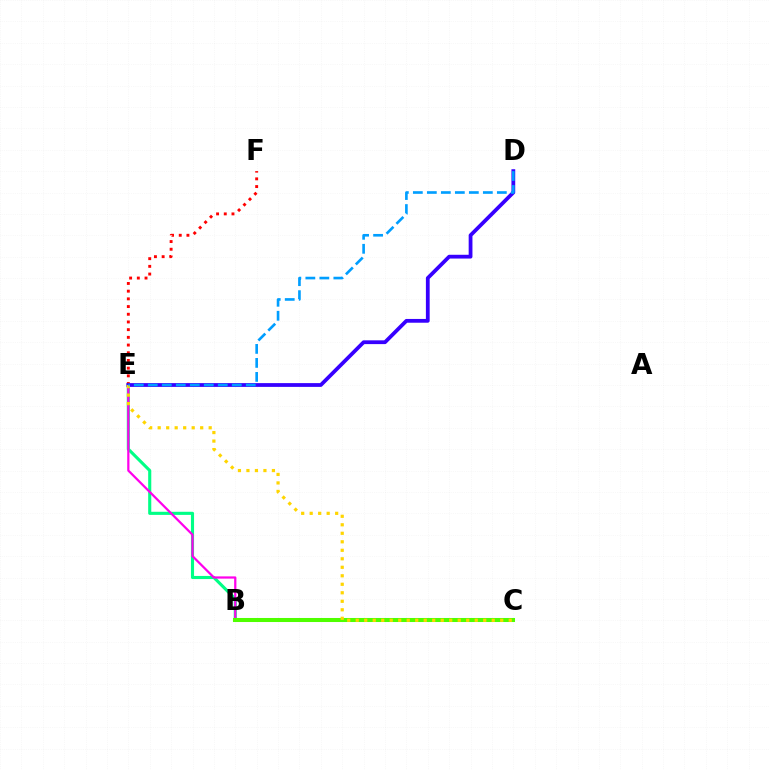{('B', 'E'): [{'color': '#00ff86', 'line_style': 'solid', 'thickness': 2.24}, {'color': '#ff00ed', 'line_style': 'solid', 'thickness': 1.61}], ('E', 'F'): [{'color': '#ff0000', 'line_style': 'dotted', 'thickness': 2.09}], ('B', 'C'): [{'color': '#4fff00', 'line_style': 'solid', 'thickness': 2.91}], ('D', 'E'): [{'color': '#3700ff', 'line_style': 'solid', 'thickness': 2.72}, {'color': '#009eff', 'line_style': 'dashed', 'thickness': 1.9}], ('C', 'E'): [{'color': '#ffd500', 'line_style': 'dotted', 'thickness': 2.31}]}